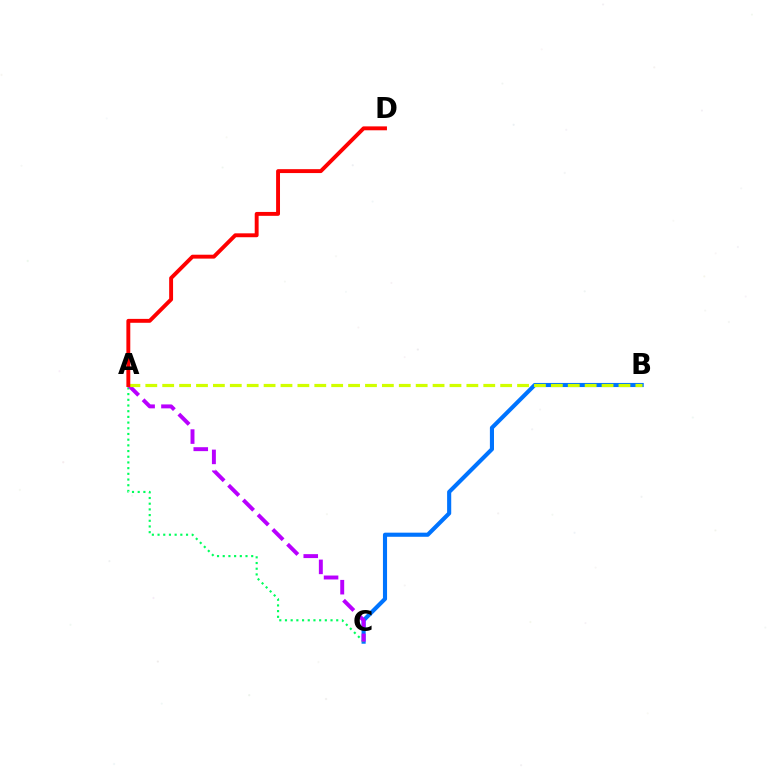{('B', 'C'): [{'color': '#0074ff', 'line_style': 'solid', 'thickness': 2.96}], ('A', 'C'): [{'color': '#00ff5c', 'line_style': 'dotted', 'thickness': 1.55}, {'color': '#b900ff', 'line_style': 'dashed', 'thickness': 2.83}], ('A', 'B'): [{'color': '#d1ff00', 'line_style': 'dashed', 'thickness': 2.3}], ('A', 'D'): [{'color': '#ff0000', 'line_style': 'solid', 'thickness': 2.81}]}